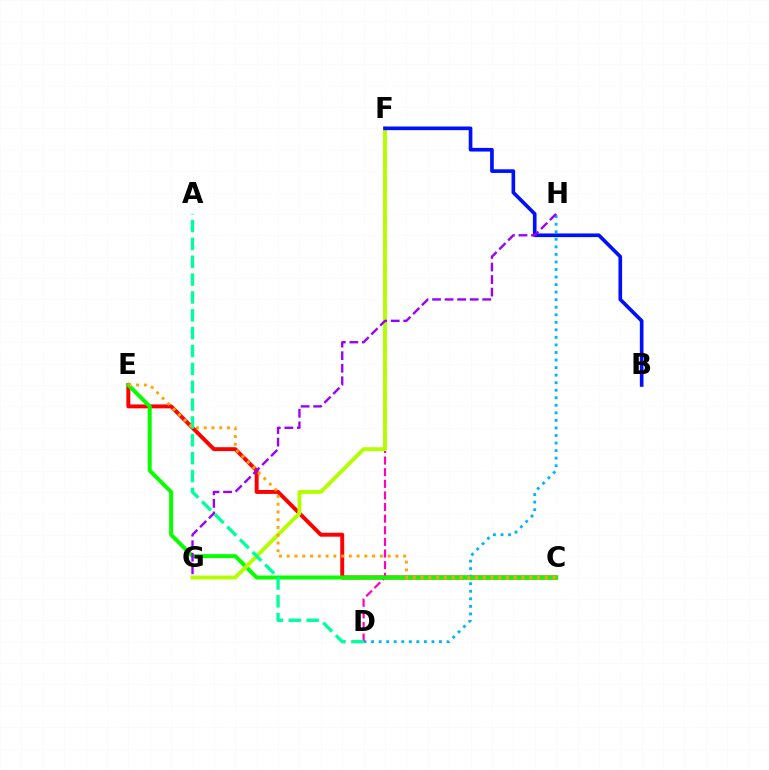{('C', 'E'): [{'color': '#ff0000', 'line_style': 'solid', 'thickness': 2.83}, {'color': '#08ff00', 'line_style': 'solid', 'thickness': 2.86}, {'color': '#ffa500', 'line_style': 'dotted', 'thickness': 2.11}], ('D', 'H'): [{'color': '#00b5ff', 'line_style': 'dotted', 'thickness': 2.05}], ('D', 'F'): [{'color': '#ff00bd', 'line_style': 'dashed', 'thickness': 1.58}], ('F', 'G'): [{'color': '#b3ff00', 'line_style': 'solid', 'thickness': 2.8}], ('A', 'D'): [{'color': '#00ff9d', 'line_style': 'dashed', 'thickness': 2.43}], ('B', 'F'): [{'color': '#0010ff', 'line_style': 'solid', 'thickness': 2.63}], ('G', 'H'): [{'color': '#9b00ff', 'line_style': 'dashed', 'thickness': 1.7}]}